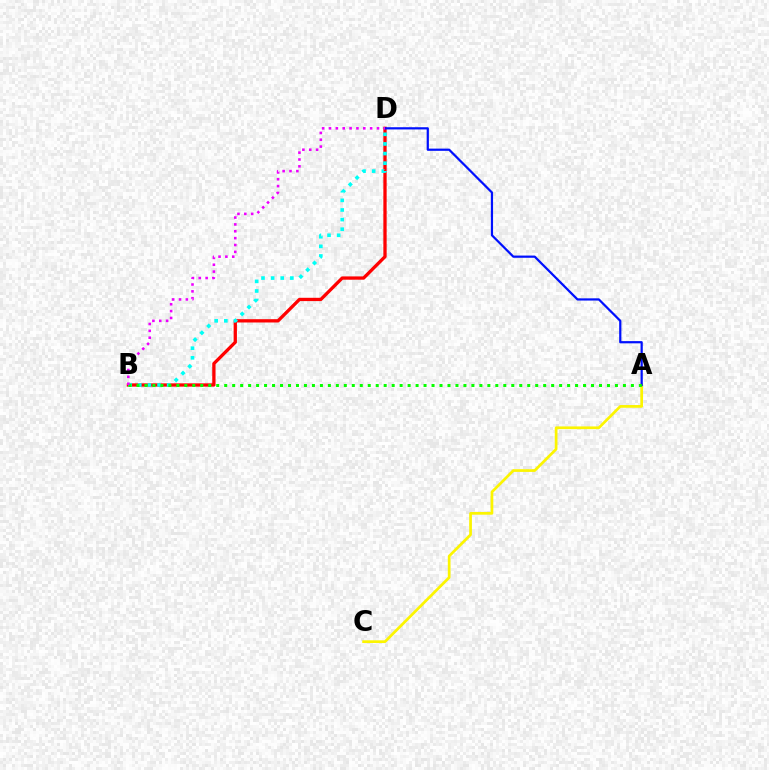{('B', 'D'): [{'color': '#ff0000', 'line_style': 'solid', 'thickness': 2.37}, {'color': '#00fff6', 'line_style': 'dotted', 'thickness': 2.62}, {'color': '#ee00ff', 'line_style': 'dotted', 'thickness': 1.86}], ('A', 'C'): [{'color': '#fcf500', 'line_style': 'solid', 'thickness': 1.96}], ('A', 'D'): [{'color': '#0010ff', 'line_style': 'solid', 'thickness': 1.6}], ('A', 'B'): [{'color': '#08ff00', 'line_style': 'dotted', 'thickness': 2.17}]}